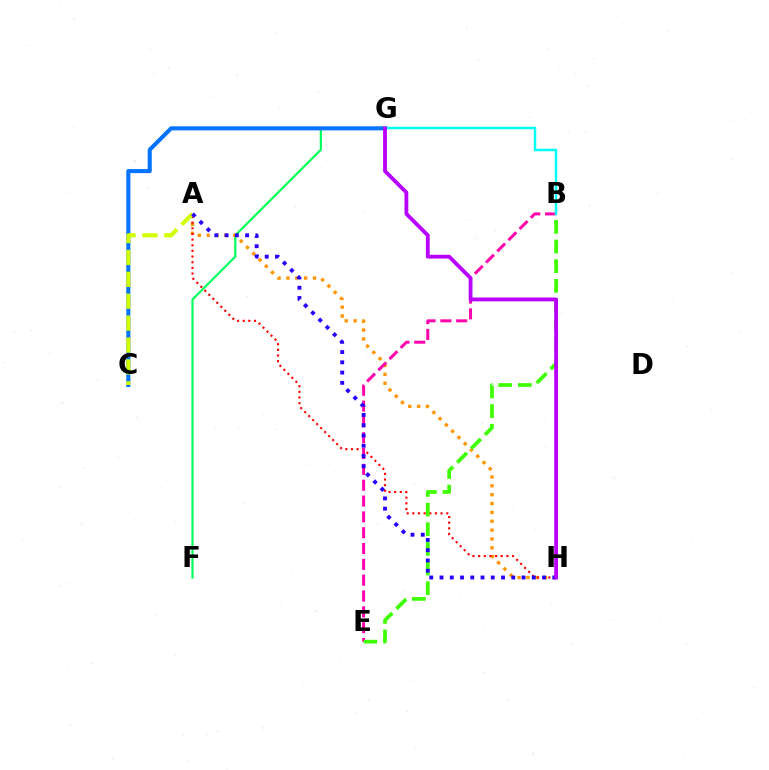{('F', 'G'): [{'color': '#00ff5c', 'line_style': 'solid', 'thickness': 1.58}], ('A', 'H'): [{'color': '#ff9400', 'line_style': 'dotted', 'thickness': 2.41}, {'color': '#ff0000', 'line_style': 'dotted', 'thickness': 1.54}, {'color': '#2500ff', 'line_style': 'dotted', 'thickness': 2.79}], ('B', 'E'): [{'color': '#ff00ac', 'line_style': 'dashed', 'thickness': 2.15}, {'color': '#3dff00', 'line_style': 'dashed', 'thickness': 2.67}], ('C', 'G'): [{'color': '#0074ff', 'line_style': 'solid', 'thickness': 2.92}], ('B', 'G'): [{'color': '#00fff6', 'line_style': 'solid', 'thickness': 1.78}], ('A', 'C'): [{'color': '#d1ff00', 'line_style': 'dashed', 'thickness': 2.97}], ('G', 'H'): [{'color': '#b900ff', 'line_style': 'solid', 'thickness': 2.74}]}